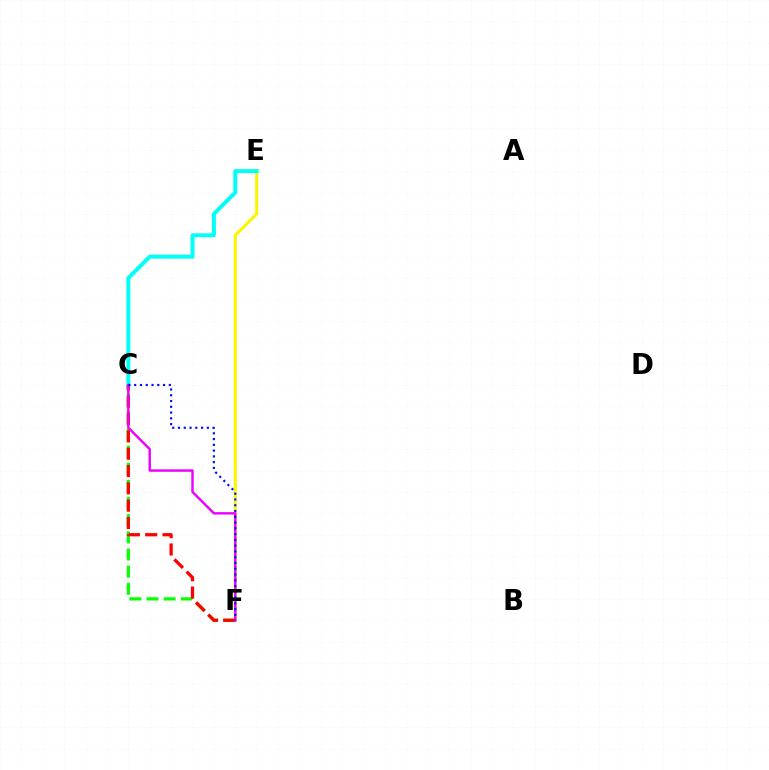{('E', 'F'): [{'color': '#fcf500', 'line_style': 'solid', 'thickness': 2.19}], ('C', 'F'): [{'color': '#08ff00', 'line_style': 'dashed', 'thickness': 2.33}, {'color': '#ff0000', 'line_style': 'dashed', 'thickness': 2.35}, {'color': '#ee00ff', 'line_style': 'solid', 'thickness': 1.75}, {'color': '#0010ff', 'line_style': 'dotted', 'thickness': 1.57}], ('C', 'E'): [{'color': '#00fff6', 'line_style': 'solid', 'thickness': 2.85}]}